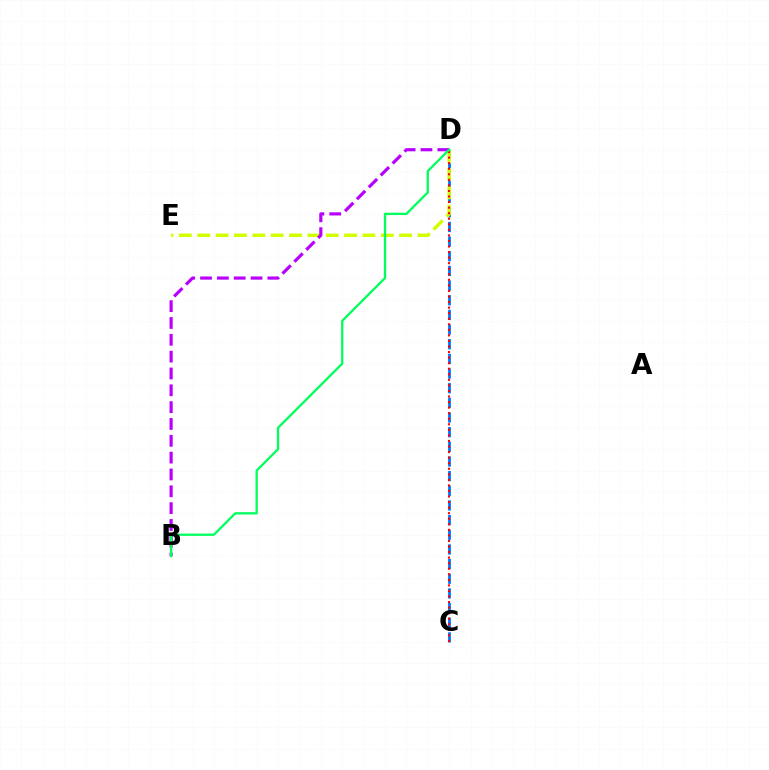{('C', 'D'): [{'color': '#0074ff', 'line_style': 'dashed', 'thickness': 1.99}, {'color': '#ff0000', 'line_style': 'dotted', 'thickness': 1.51}], ('D', 'E'): [{'color': '#d1ff00', 'line_style': 'dashed', 'thickness': 2.49}], ('B', 'D'): [{'color': '#b900ff', 'line_style': 'dashed', 'thickness': 2.29}, {'color': '#00ff5c', 'line_style': 'solid', 'thickness': 1.65}]}